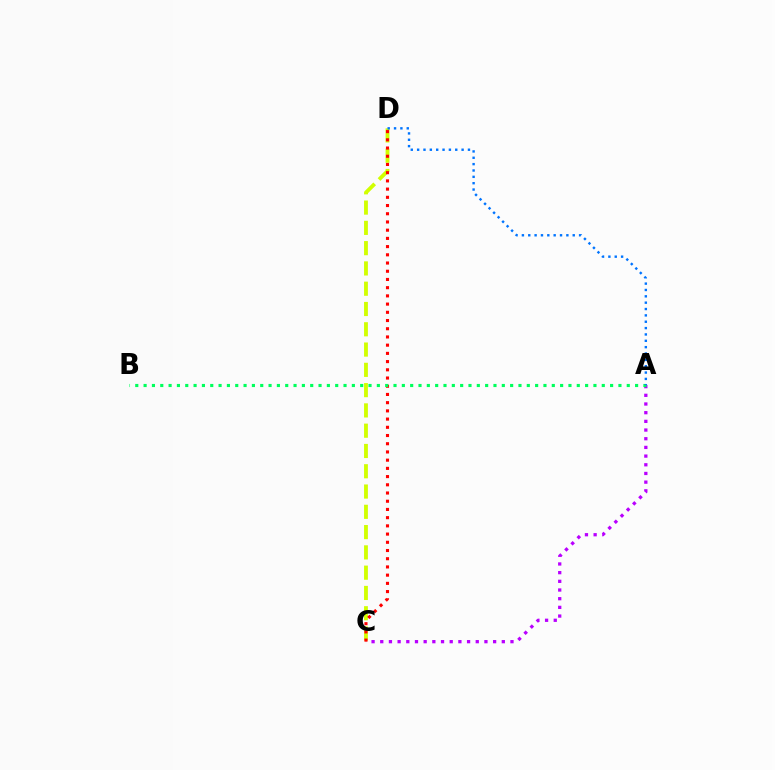{('A', 'C'): [{'color': '#b900ff', 'line_style': 'dotted', 'thickness': 2.36}], ('C', 'D'): [{'color': '#d1ff00', 'line_style': 'dashed', 'thickness': 2.76}, {'color': '#ff0000', 'line_style': 'dotted', 'thickness': 2.23}], ('A', 'B'): [{'color': '#00ff5c', 'line_style': 'dotted', 'thickness': 2.26}], ('A', 'D'): [{'color': '#0074ff', 'line_style': 'dotted', 'thickness': 1.73}]}